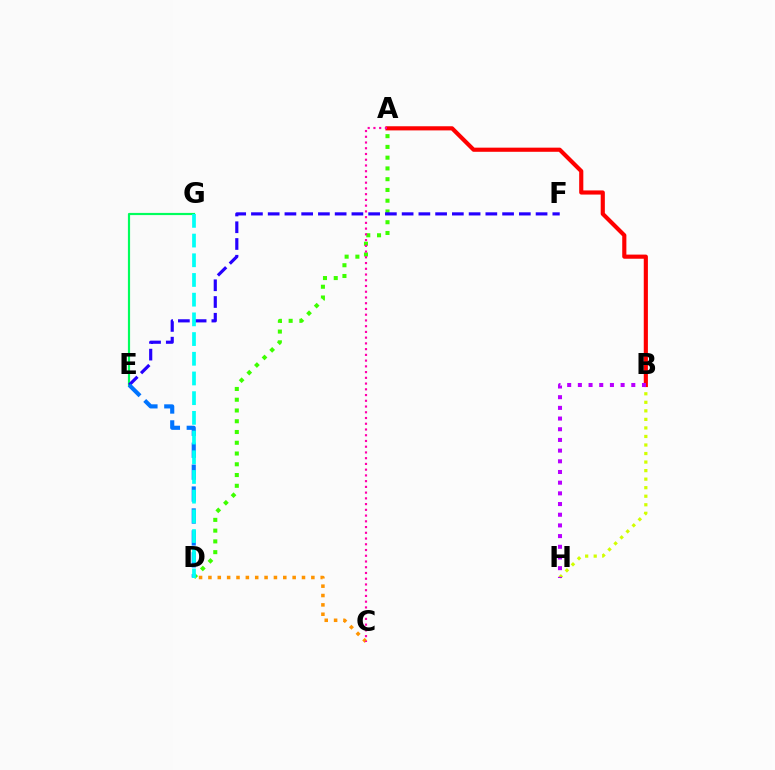{('E', 'G'): [{'color': '#00ff5c', 'line_style': 'solid', 'thickness': 1.57}], ('A', 'D'): [{'color': '#3dff00', 'line_style': 'dotted', 'thickness': 2.92}], ('B', 'H'): [{'color': '#d1ff00', 'line_style': 'dotted', 'thickness': 2.32}, {'color': '#b900ff', 'line_style': 'dotted', 'thickness': 2.9}], ('A', 'B'): [{'color': '#ff0000', 'line_style': 'solid', 'thickness': 2.98}], ('C', 'D'): [{'color': '#ff9400', 'line_style': 'dotted', 'thickness': 2.54}], ('E', 'F'): [{'color': '#2500ff', 'line_style': 'dashed', 'thickness': 2.27}], ('D', 'E'): [{'color': '#0074ff', 'line_style': 'dashed', 'thickness': 2.98}], ('D', 'G'): [{'color': '#00fff6', 'line_style': 'dashed', 'thickness': 2.68}], ('A', 'C'): [{'color': '#ff00ac', 'line_style': 'dotted', 'thickness': 1.56}]}